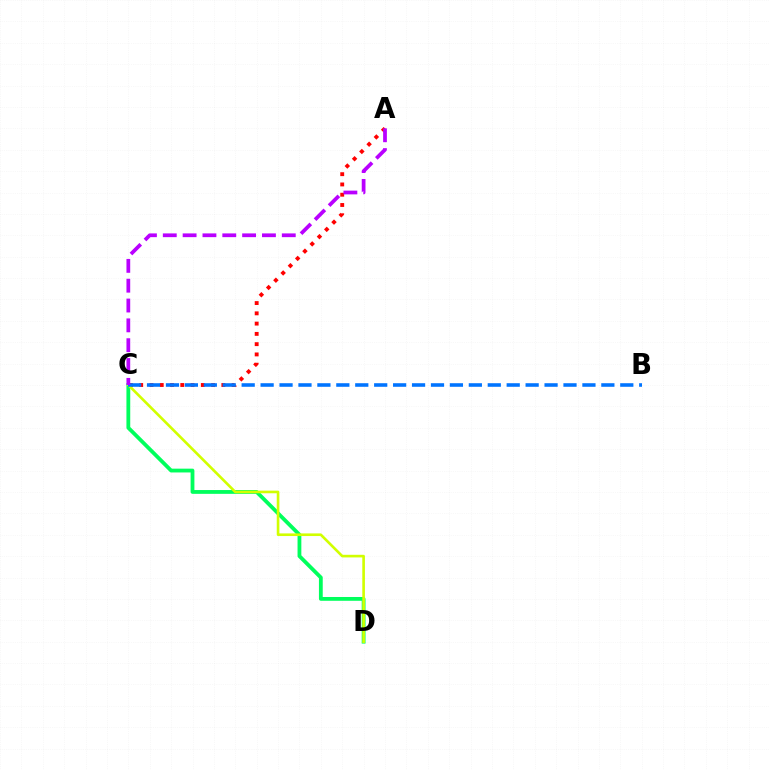{('C', 'D'): [{'color': '#00ff5c', 'line_style': 'solid', 'thickness': 2.74}, {'color': '#d1ff00', 'line_style': 'solid', 'thickness': 1.9}], ('A', 'C'): [{'color': '#ff0000', 'line_style': 'dotted', 'thickness': 2.79}, {'color': '#b900ff', 'line_style': 'dashed', 'thickness': 2.69}], ('B', 'C'): [{'color': '#0074ff', 'line_style': 'dashed', 'thickness': 2.57}]}